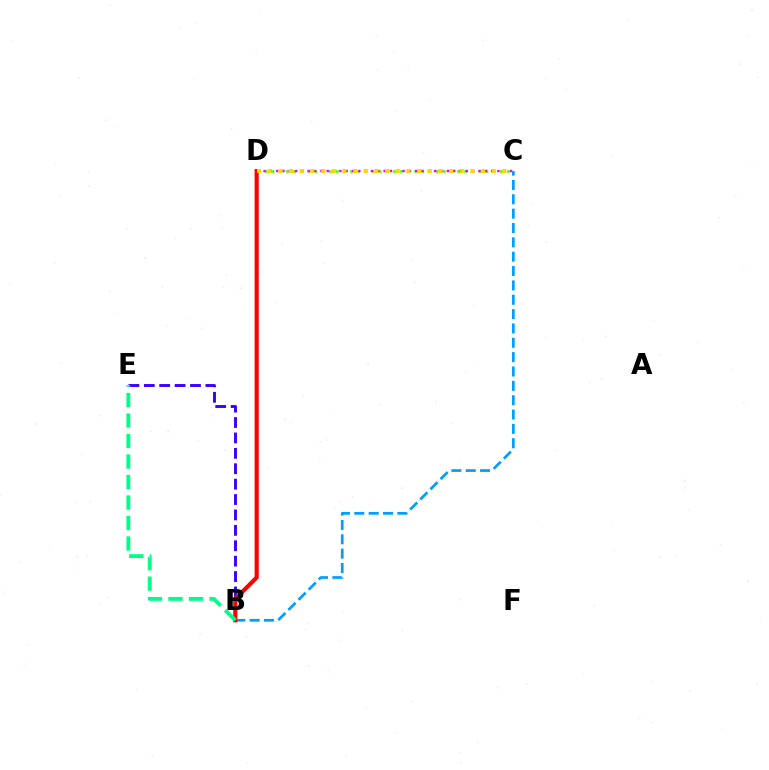{('B', 'E'): [{'color': '#3700ff', 'line_style': 'dashed', 'thickness': 2.09}, {'color': '#00ff86', 'line_style': 'dashed', 'thickness': 2.79}], ('B', 'C'): [{'color': '#009eff', 'line_style': 'dashed', 'thickness': 1.95}], ('B', 'D'): [{'color': '#ff0000', 'line_style': 'solid', 'thickness': 2.99}], ('C', 'D'): [{'color': '#4fff00', 'line_style': 'dotted', 'thickness': 1.94}, {'color': '#ff00ed', 'line_style': 'dotted', 'thickness': 1.72}, {'color': '#ffd500', 'line_style': 'dotted', 'thickness': 2.9}]}